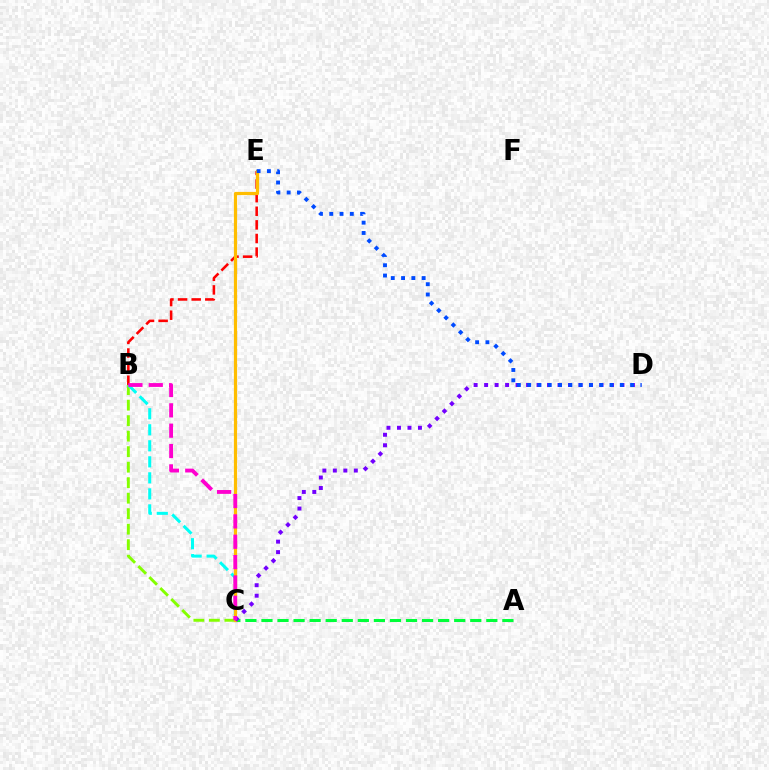{('A', 'C'): [{'color': '#00ff39', 'line_style': 'dashed', 'thickness': 2.18}], ('B', 'E'): [{'color': '#ff0000', 'line_style': 'dashed', 'thickness': 1.85}], ('B', 'C'): [{'color': '#84ff00', 'line_style': 'dashed', 'thickness': 2.11}, {'color': '#00fff6', 'line_style': 'dashed', 'thickness': 2.18}, {'color': '#ff00cf', 'line_style': 'dashed', 'thickness': 2.76}], ('C', 'E'): [{'color': '#ffbd00', 'line_style': 'solid', 'thickness': 2.3}], ('C', 'D'): [{'color': '#7200ff', 'line_style': 'dotted', 'thickness': 2.85}], ('D', 'E'): [{'color': '#004bff', 'line_style': 'dotted', 'thickness': 2.8}]}